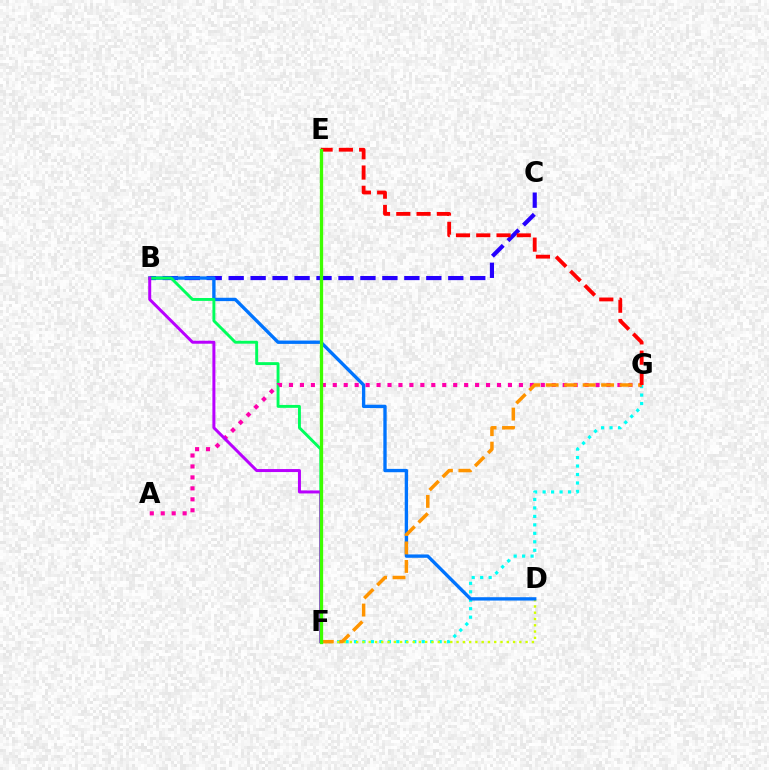{('F', 'G'): [{'color': '#00fff6', 'line_style': 'dotted', 'thickness': 2.3}, {'color': '#ff9400', 'line_style': 'dashed', 'thickness': 2.51}], ('D', 'F'): [{'color': '#d1ff00', 'line_style': 'dotted', 'thickness': 1.71}], ('B', 'C'): [{'color': '#2500ff', 'line_style': 'dashed', 'thickness': 2.98}], ('B', 'D'): [{'color': '#0074ff', 'line_style': 'solid', 'thickness': 2.41}], ('B', 'F'): [{'color': '#00ff5c', 'line_style': 'solid', 'thickness': 2.09}, {'color': '#b900ff', 'line_style': 'solid', 'thickness': 2.16}], ('A', 'G'): [{'color': '#ff00ac', 'line_style': 'dotted', 'thickness': 2.97}], ('E', 'G'): [{'color': '#ff0000', 'line_style': 'dashed', 'thickness': 2.75}], ('E', 'F'): [{'color': '#3dff00', 'line_style': 'solid', 'thickness': 2.37}]}